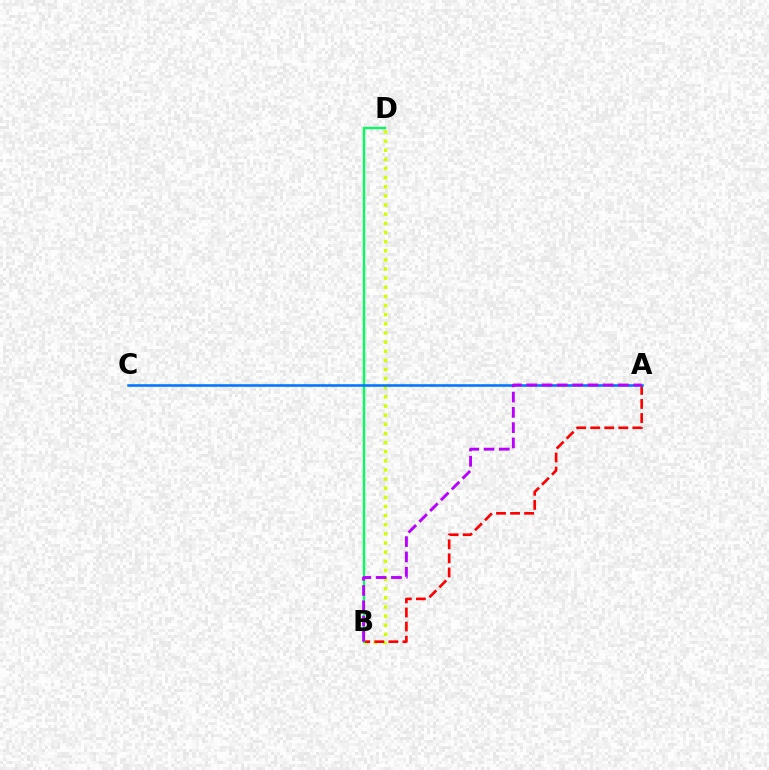{('B', 'D'): [{'color': '#d1ff00', 'line_style': 'dotted', 'thickness': 2.48}, {'color': '#00ff5c', 'line_style': 'solid', 'thickness': 1.68}], ('A', 'B'): [{'color': '#ff0000', 'line_style': 'dashed', 'thickness': 1.91}, {'color': '#b900ff', 'line_style': 'dashed', 'thickness': 2.08}], ('A', 'C'): [{'color': '#0074ff', 'line_style': 'solid', 'thickness': 1.83}]}